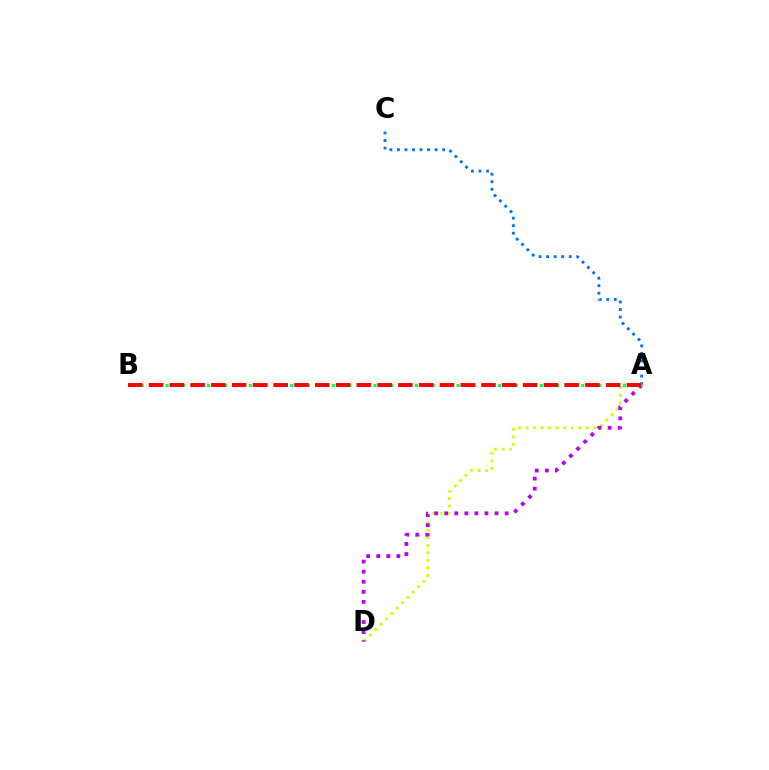{('A', 'C'): [{'color': '#0074ff', 'line_style': 'dotted', 'thickness': 2.05}], ('A', 'D'): [{'color': '#d1ff00', 'line_style': 'dotted', 'thickness': 2.05}, {'color': '#b900ff', 'line_style': 'dotted', 'thickness': 2.73}], ('A', 'B'): [{'color': '#00ff5c', 'line_style': 'dotted', 'thickness': 2.26}, {'color': '#ff0000', 'line_style': 'dashed', 'thickness': 2.82}]}